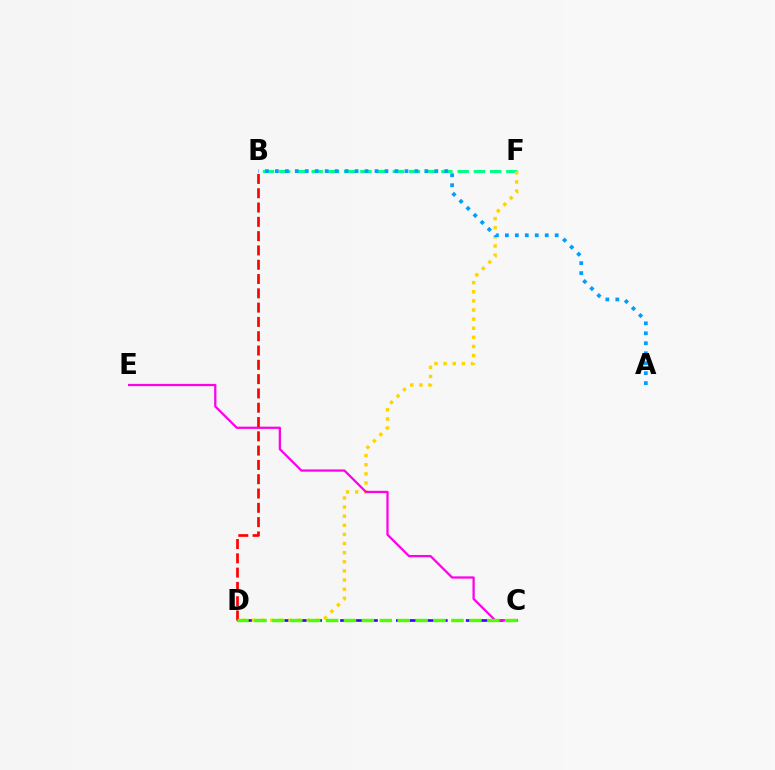{('B', 'F'): [{'color': '#00ff86', 'line_style': 'dashed', 'thickness': 2.2}], ('C', 'D'): [{'color': '#3700ff', 'line_style': 'dashed', 'thickness': 1.9}, {'color': '#4fff00', 'line_style': 'dashed', 'thickness': 2.43}], ('D', 'F'): [{'color': '#ffd500', 'line_style': 'dotted', 'thickness': 2.48}], ('C', 'E'): [{'color': '#ff00ed', 'line_style': 'solid', 'thickness': 1.63}], ('A', 'B'): [{'color': '#009eff', 'line_style': 'dotted', 'thickness': 2.71}], ('B', 'D'): [{'color': '#ff0000', 'line_style': 'dashed', 'thickness': 1.94}]}